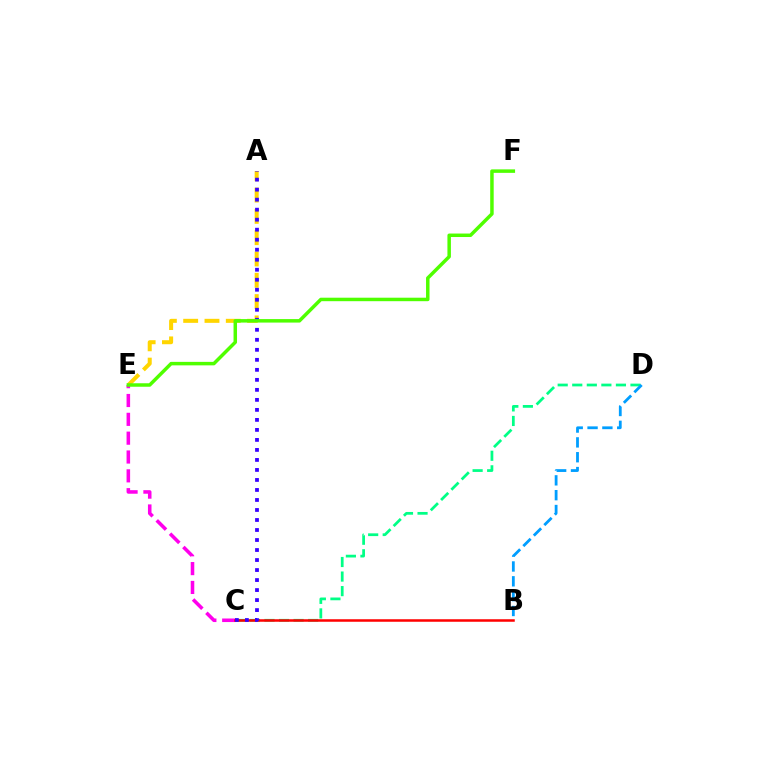{('C', 'D'): [{'color': '#00ff86', 'line_style': 'dashed', 'thickness': 1.98}], ('C', 'E'): [{'color': '#ff00ed', 'line_style': 'dashed', 'thickness': 2.56}], ('A', 'E'): [{'color': '#ffd500', 'line_style': 'dashed', 'thickness': 2.89}], ('B', 'C'): [{'color': '#ff0000', 'line_style': 'solid', 'thickness': 1.81}], ('A', 'C'): [{'color': '#3700ff', 'line_style': 'dotted', 'thickness': 2.72}], ('E', 'F'): [{'color': '#4fff00', 'line_style': 'solid', 'thickness': 2.51}], ('B', 'D'): [{'color': '#009eff', 'line_style': 'dashed', 'thickness': 2.02}]}